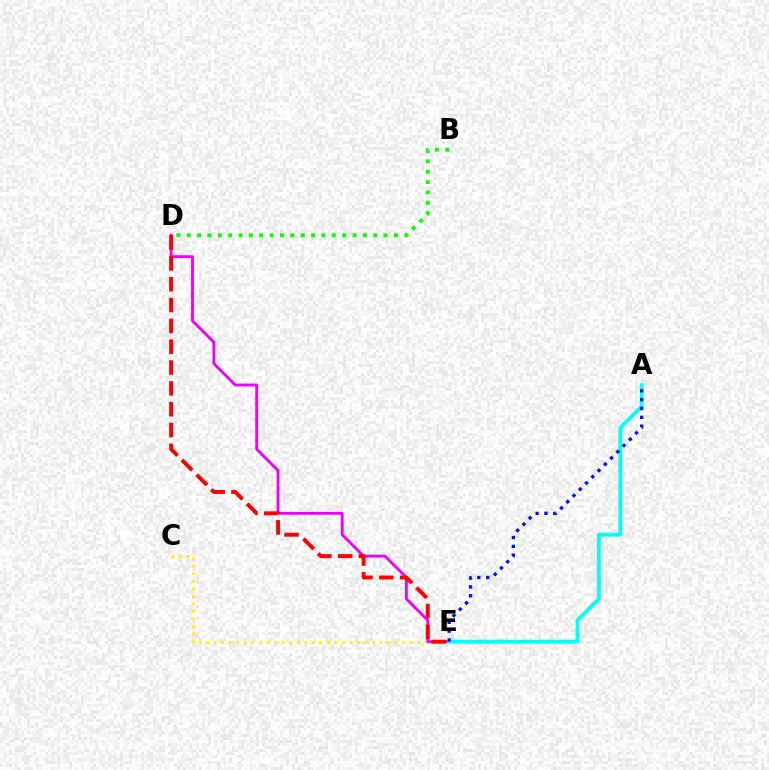{('C', 'E'): [{'color': '#fcf500', 'line_style': 'dotted', 'thickness': 2.05}], ('B', 'D'): [{'color': '#08ff00', 'line_style': 'dotted', 'thickness': 2.81}], ('D', 'E'): [{'color': '#ee00ff', 'line_style': 'solid', 'thickness': 2.05}, {'color': '#ff0000', 'line_style': 'dashed', 'thickness': 2.83}], ('A', 'E'): [{'color': '#00fff6', 'line_style': 'solid', 'thickness': 2.72}, {'color': '#0010ff', 'line_style': 'dotted', 'thickness': 2.4}]}